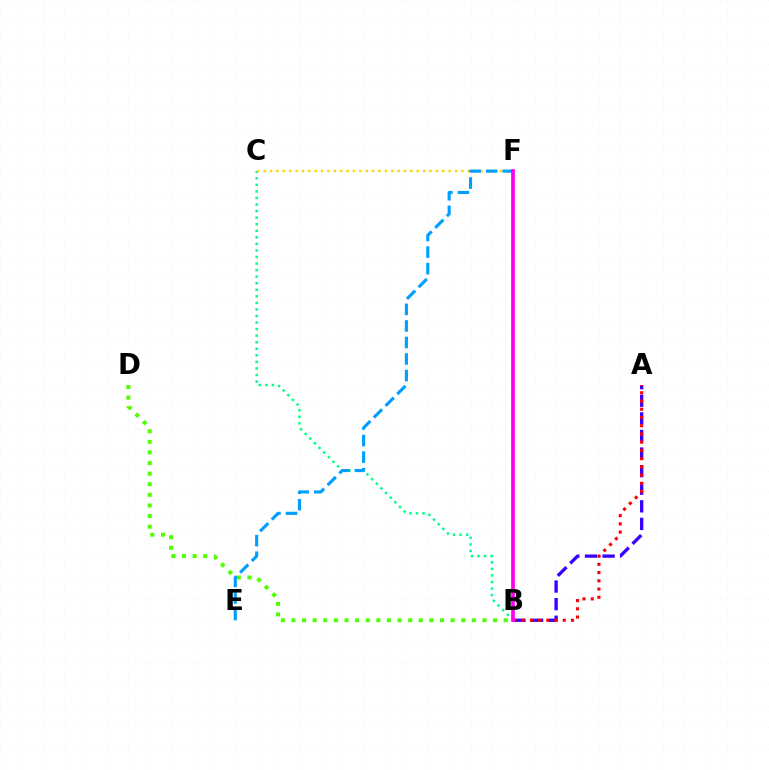{('B', 'D'): [{'color': '#4fff00', 'line_style': 'dotted', 'thickness': 2.88}], ('B', 'C'): [{'color': '#00ff86', 'line_style': 'dotted', 'thickness': 1.78}], ('C', 'F'): [{'color': '#ffd500', 'line_style': 'dotted', 'thickness': 1.73}], ('A', 'B'): [{'color': '#3700ff', 'line_style': 'dashed', 'thickness': 2.39}, {'color': '#ff0000', 'line_style': 'dotted', 'thickness': 2.24}], ('E', 'F'): [{'color': '#009eff', 'line_style': 'dashed', 'thickness': 2.25}], ('B', 'F'): [{'color': '#ff00ed', 'line_style': 'solid', 'thickness': 2.68}]}